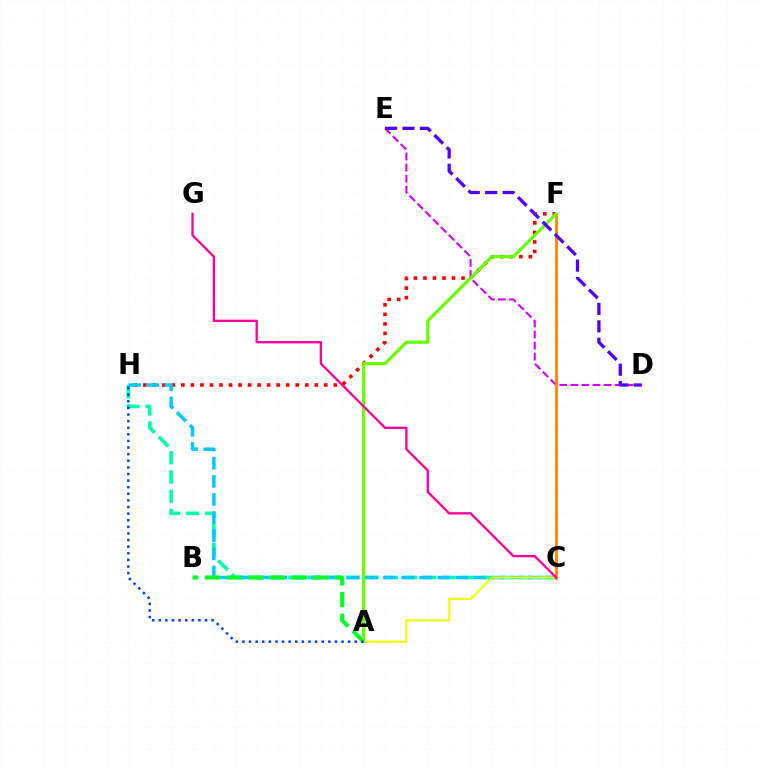{('F', 'H'): [{'color': '#ff0000', 'line_style': 'dotted', 'thickness': 2.59}], ('C', 'H'): [{'color': '#00ffaf', 'line_style': 'dashed', 'thickness': 2.62}, {'color': '#00c7ff', 'line_style': 'dashed', 'thickness': 2.46}], ('D', 'E'): [{'color': '#d600ff', 'line_style': 'dashed', 'thickness': 1.5}, {'color': '#4f00ff', 'line_style': 'dashed', 'thickness': 2.36}], ('C', 'F'): [{'color': '#ff8800', 'line_style': 'solid', 'thickness': 2.05}], ('A', 'C'): [{'color': '#eeff00', 'line_style': 'solid', 'thickness': 1.52}], ('A', 'B'): [{'color': '#00ff27', 'line_style': 'dashed', 'thickness': 2.95}], ('A', 'F'): [{'color': '#66ff00', 'line_style': 'solid', 'thickness': 2.28}], ('A', 'H'): [{'color': '#003fff', 'line_style': 'dotted', 'thickness': 1.8}], ('C', 'G'): [{'color': '#ff00a0', 'line_style': 'solid', 'thickness': 1.67}]}